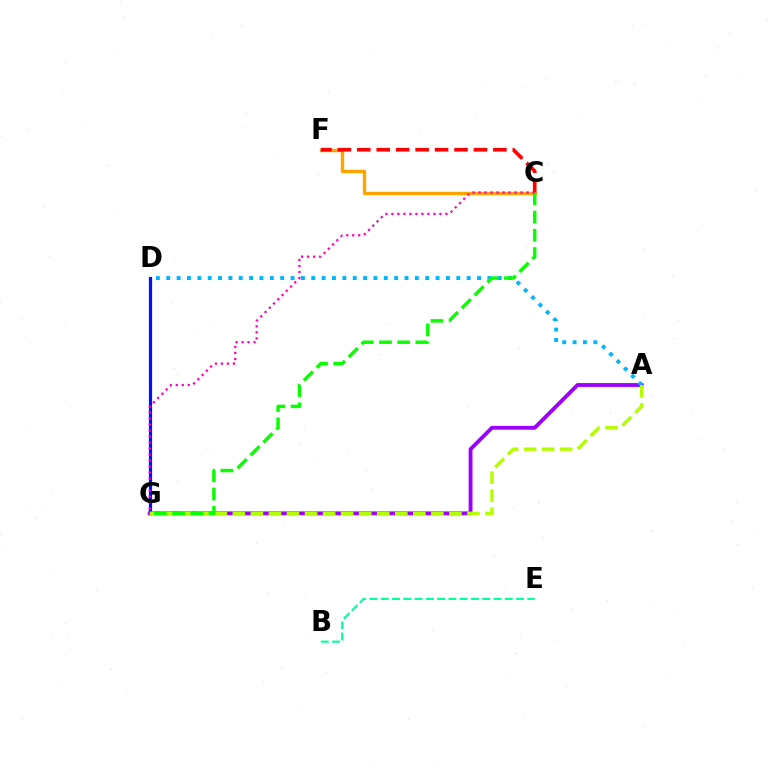{('B', 'E'): [{'color': '#00ff9d', 'line_style': 'dashed', 'thickness': 1.53}], ('D', 'G'): [{'color': '#0010ff', 'line_style': 'solid', 'thickness': 2.3}], ('C', 'F'): [{'color': '#ffa500', 'line_style': 'solid', 'thickness': 2.44}, {'color': '#ff0000', 'line_style': 'dashed', 'thickness': 2.64}], ('A', 'G'): [{'color': '#9b00ff', 'line_style': 'solid', 'thickness': 2.77}, {'color': '#b3ff00', 'line_style': 'dashed', 'thickness': 2.45}], ('A', 'D'): [{'color': '#00b5ff', 'line_style': 'dotted', 'thickness': 2.81}], ('C', 'G'): [{'color': '#08ff00', 'line_style': 'dashed', 'thickness': 2.47}, {'color': '#ff00bd', 'line_style': 'dotted', 'thickness': 1.63}]}